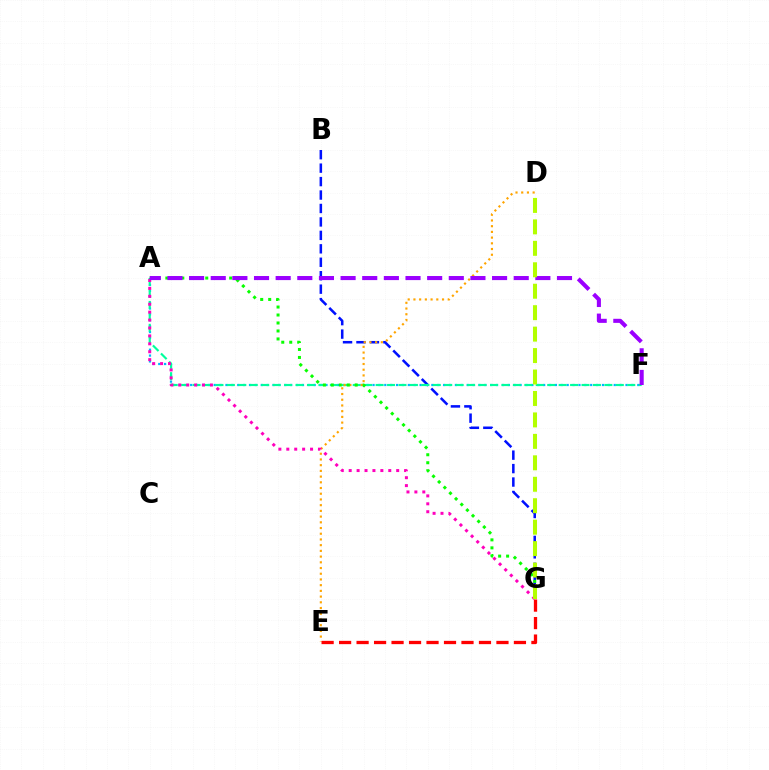{('A', 'F'): [{'color': '#00b5ff', 'line_style': 'dotted', 'thickness': 1.6}, {'color': '#00ff9d', 'line_style': 'dashed', 'thickness': 1.55}, {'color': '#9b00ff', 'line_style': 'dashed', 'thickness': 2.94}], ('B', 'G'): [{'color': '#0010ff', 'line_style': 'dashed', 'thickness': 1.83}], ('D', 'E'): [{'color': '#ffa500', 'line_style': 'dotted', 'thickness': 1.55}], ('A', 'G'): [{'color': '#08ff00', 'line_style': 'dotted', 'thickness': 2.17}, {'color': '#ff00bd', 'line_style': 'dotted', 'thickness': 2.15}], ('D', 'G'): [{'color': '#b3ff00', 'line_style': 'dashed', 'thickness': 2.91}], ('E', 'G'): [{'color': '#ff0000', 'line_style': 'dashed', 'thickness': 2.38}]}